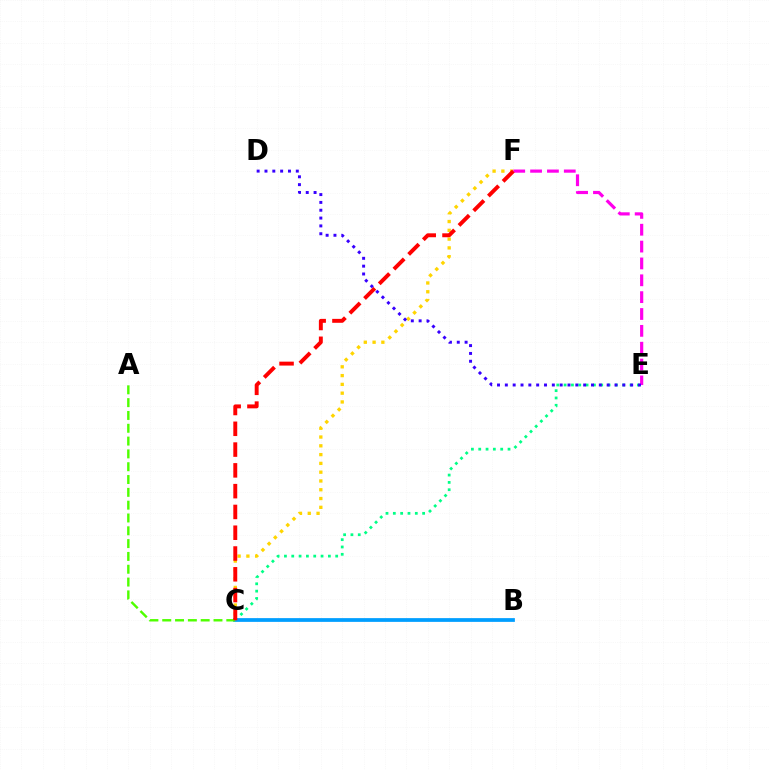{('C', 'E'): [{'color': '#00ff86', 'line_style': 'dotted', 'thickness': 1.99}], ('C', 'F'): [{'color': '#ffd500', 'line_style': 'dotted', 'thickness': 2.39}, {'color': '#ff0000', 'line_style': 'dashed', 'thickness': 2.82}], ('B', 'C'): [{'color': '#009eff', 'line_style': 'solid', 'thickness': 2.7}], ('E', 'F'): [{'color': '#ff00ed', 'line_style': 'dashed', 'thickness': 2.29}], ('A', 'C'): [{'color': '#4fff00', 'line_style': 'dashed', 'thickness': 1.74}], ('D', 'E'): [{'color': '#3700ff', 'line_style': 'dotted', 'thickness': 2.13}]}